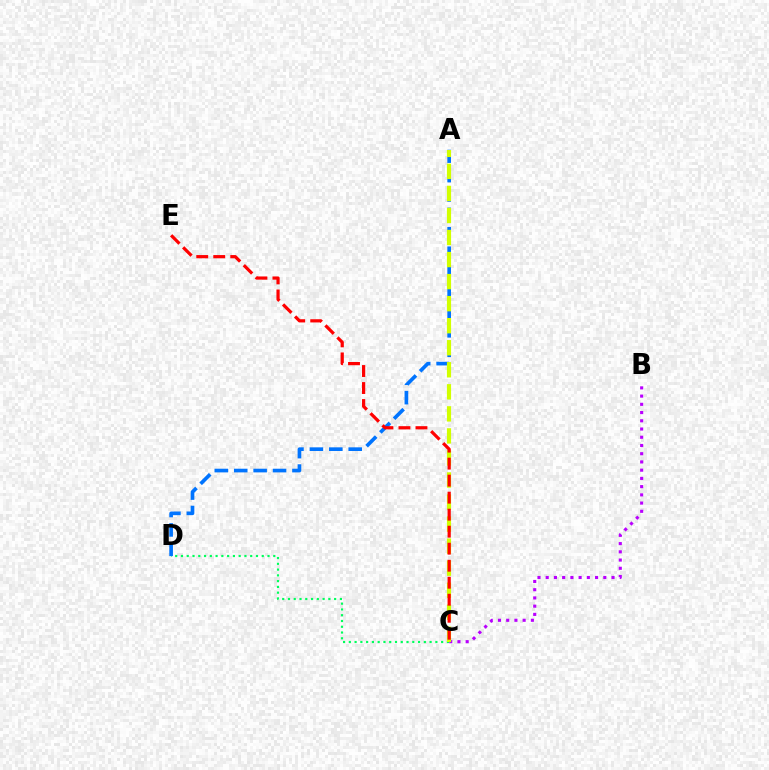{('C', 'D'): [{'color': '#00ff5c', 'line_style': 'dotted', 'thickness': 1.57}], ('B', 'C'): [{'color': '#b900ff', 'line_style': 'dotted', 'thickness': 2.24}], ('A', 'D'): [{'color': '#0074ff', 'line_style': 'dashed', 'thickness': 2.64}], ('A', 'C'): [{'color': '#d1ff00', 'line_style': 'dashed', 'thickness': 2.99}], ('C', 'E'): [{'color': '#ff0000', 'line_style': 'dashed', 'thickness': 2.31}]}